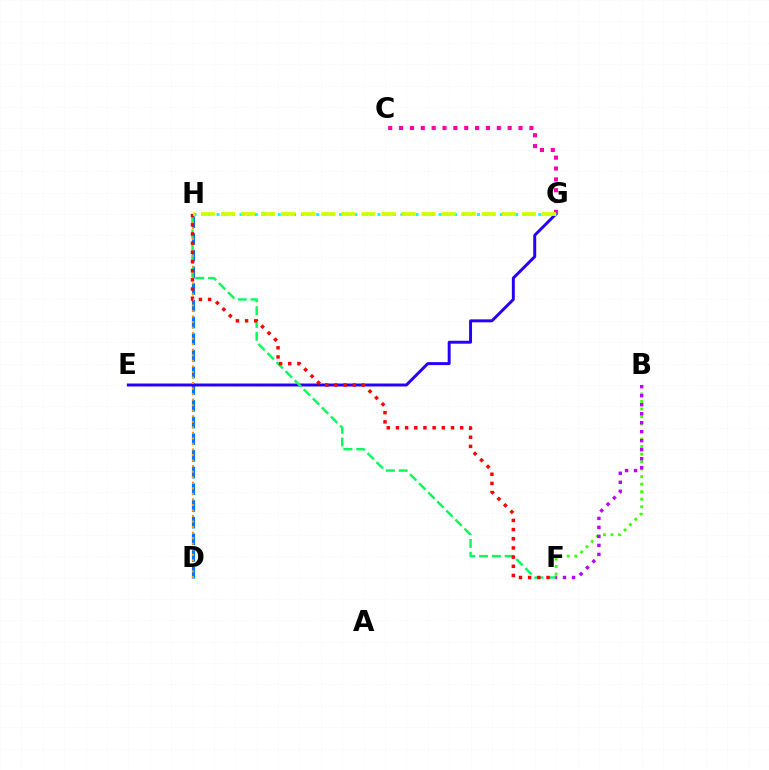{('B', 'F'): [{'color': '#3dff00', 'line_style': 'dotted', 'thickness': 2.04}, {'color': '#b900ff', 'line_style': 'dotted', 'thickness': 2.44}], ('D', 'H'): [{'color': '#0074ff', 'line_style': 'dashed', 'thickness': 2.27}, {'color': '#ff9400', 'line_style': 'dotted', 'thickness': 1.51}], ('E', 'G'): [{'color': '#2500ff', 'line_style': 'solid', 'thickness': 2.12}], ('C', 'G'): [{'color': '#ff00ac', 'line_style': 'dotted', 'thickness': 2.95}], ('F', 'H'): [{'color': '#00ff5c', 'line_style': 'dashed', 'thickness': 1.74}, {'color': '#ff0000', 'line_style': 'dotted', 'thickness': 2.49}], ('G', 'H'): [{'color': '#00fff6', 'line_style': 'dotted', 'thickness': 2.08}, {'color': '#d1ff00', 'line_style': 'dashed', 'thickness': 2.73}]}